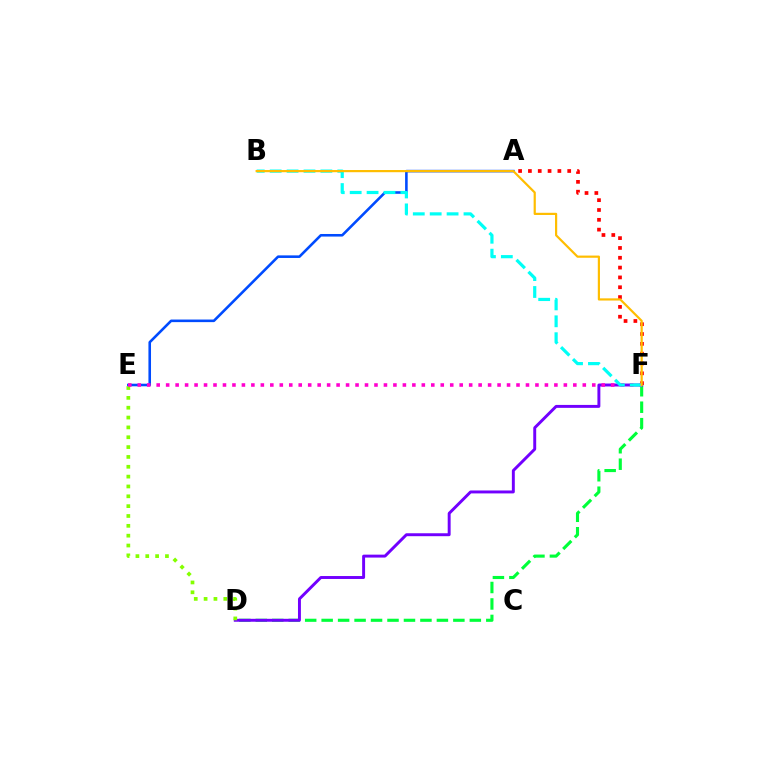{('D', 'F'): [{'color': '#00ff39', 'line_style': 'dashed', 'thickness': 2.24}, {'color': '#7200ff', 'line_style': 'solid', 'thickness': 2.11}], ('A', 'E'): [{'color': '#004bff', 'line_style': 'solid', 'thickness': 1.86}], ('D', 'E'): [{'color': '#84ff00', 'line_style': 'dotted', 'thickness': 2.67}], ('A', 'F'): [{'color': '#ff0000', 'line_style': 'dotted', 'thickness': 2.67}], ('E', 'F'): [{'color': '#ff00cf', 'line_style': 'dotted', 'thickness': 2.57}], ('B', 'F'): [{'color': '#00fff6', 'line_style': 'dashed', 'thickness': 2.3}, {'color': '#ffbd00', 'line_style': 'solid', 'thickness': 1.58}]}